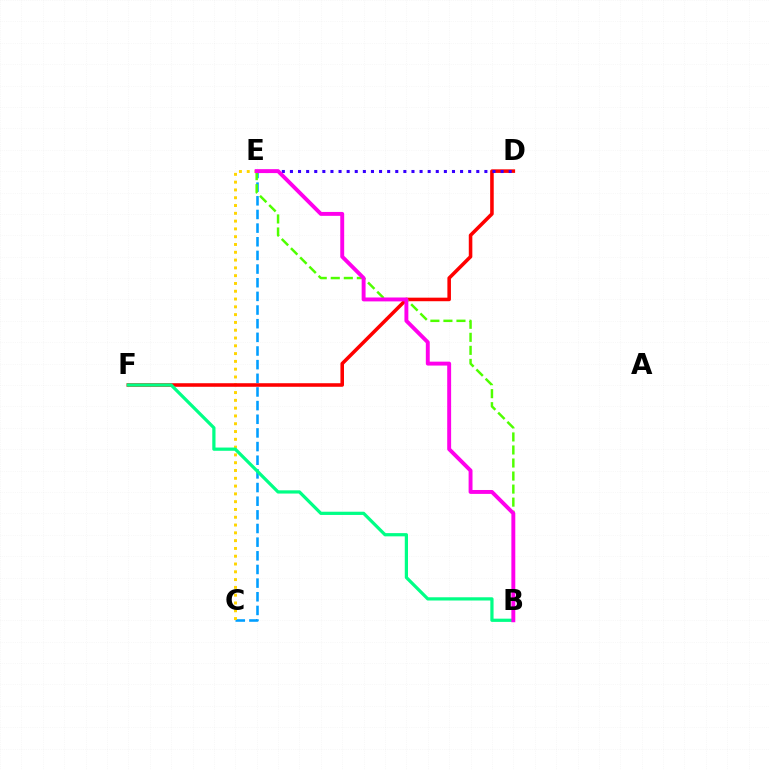{('C', 'E'): [{'color': '#009eff', 'line_style': 'dashed', 'thickness': 1.85}, {'color': '#ffd500', 'line_style': 'dotted', 'thickness': 2.12}], ('D', 'F'): [{'color': '#ff0000', 'line_style': 'solid', 'thickness': 2.56}], ('B', 'E'): [{'color': '#4fff00', 'line_style': 'dashed', 'thickness': 1.77}, {'color': '#ff00ed', 'line_style': 'solid', 'thickness': 2.81}], ('D', 'E'): [{'color': '#3700ff', 'line_style': 'dotted', 'thickness': 2.2}], ('B', 'F'): [{'color': '#00ff86', 'line_style': 'solid', 'thickness': 2.32}]}